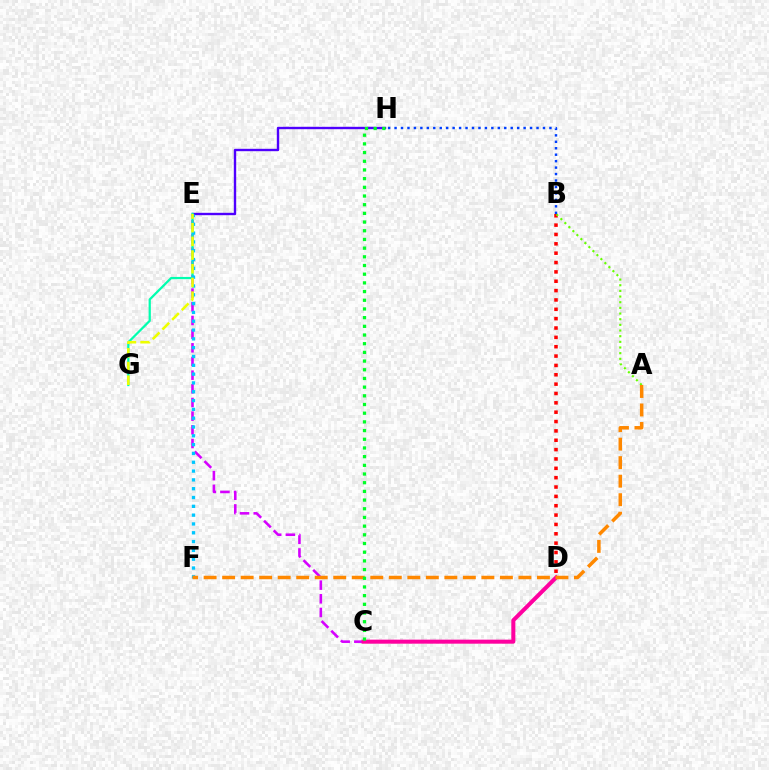{('C', 'E'): [{'color': '#d600ff', 'line_style': 'dashed', 'thickness': 1.86}], ('E', 'H'): [{'color': '#4f00ff', 'line_style': 'solid', 'thickness': 1.72}], ('C', 'D'): [{'color': '#ff00a0', 'line_style': 'solid', 'thickness': 2.9}], ('B', 'D'): [{'color': '#ff0000', 'line_style': 'dotted', 'thickness': 2.54}], ('E', 'G'): [{'color': '#00ffaf', 'line_style': 'solid', 'thickness': 1.61}, {'color': '#eeff00', 'line_style': 'dashed', 'thickness': 1.86}], ('A', 'B'): [{'color': '#66ff00', 'line_style': 'dotted', 'thickness': 1.54}], ('E', 'F'): [{'color': '#00c7ff', 'line_style': 'dotted', 'thickness': 2.39}], ('A', 'F'): [{'color': '#ff8800', 'line_style': 'dashed', 'thickness': 2.52}], ('B', 'H'): [{'color': '#003fff', 'line_style': 'dotted', 'thickness': 1.75}], ('C', 'H'): [{'color': '#00ff27', 'line_style': 'dotted', 'thickness': 2.36}]}